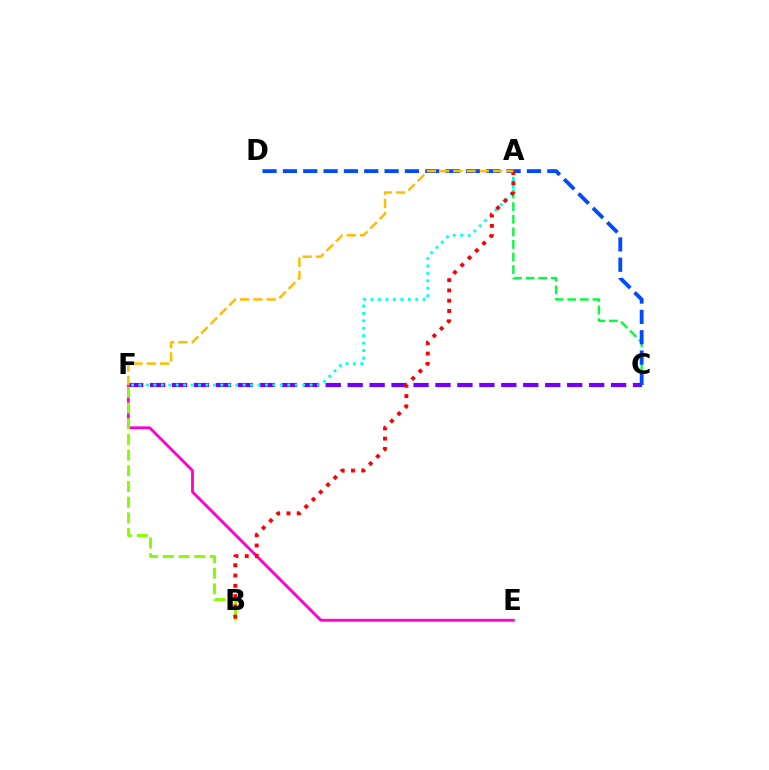{('A', 'C'): [{'color': '#00ff39', 'line_style': 'dashed', 'thickness': 1.71}], ('C', 'F'): [{'color': '#7200ff', 'line_style': 'dashed', 'thickness': 2.98}], ('E', 'F'): [{'color': '#ff00cf', 'line_style': 'solid', 'thickness': 2.03}], ('B', 'F'): [{'color': '#84ff00', 'line_style': 'dashed', 'thickness': 2.13}], ('A', 'F'): [{'color': '#00fff6', 'line_style': 'dotted', 'thickness': 2.02}, {'color': '#ffbd00', 'line_style': 'dashed', 'thickness': 1.8}], ('C', 'D'): [{'color': '#004bff', 'line_style': 'dashed', 'thickness': 2.76}], ('A', 'B'): [{'color': '#ff0000', 'line_style': 'dotted', 'thickness': 2.79}]}